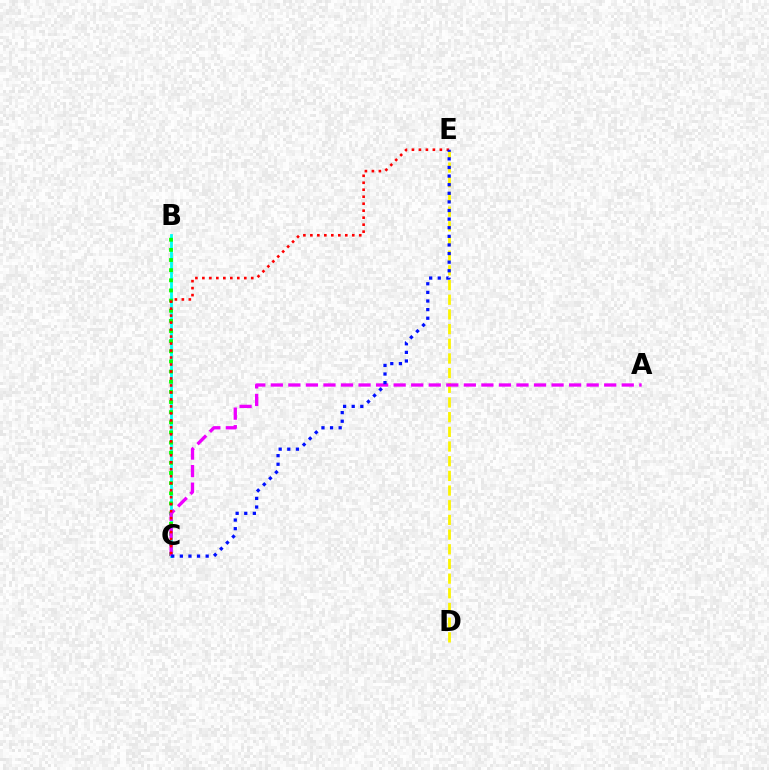{('D', 'E'): [{'color': '#fcf500', 'line_style': 'dashed', 'thickness': 1.99}], ('B', 'C'): [{'color': '#00fff6', 'line_style': 'solid', 'thickness': 2.02}, {'color': '#08ff00', 'line_style': 'dotted', 'thickness': 2.76}], ('A', 'C'): [{'color': '#ee00ff', 'line_style': 'dashed', 'thickness': 2.38}], ('C', 'E'): [{'color': '#ff0000', 'line_style': 'dotted', 'thickness': 1.9}, {'color': '#0010ff', 'line_style': 'dotted', 'thickness': 2.34}]}